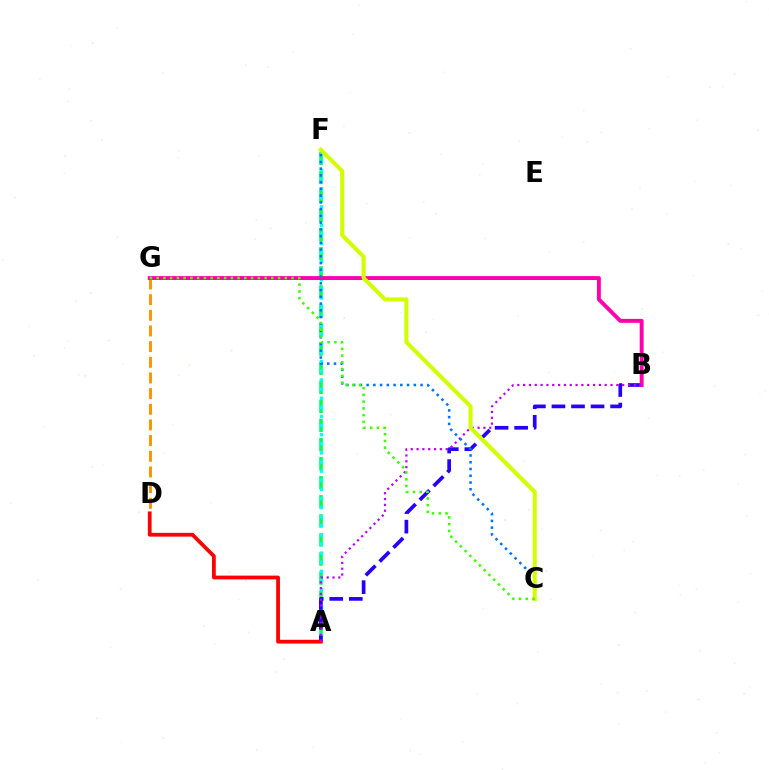{('A', 'F'): [{'color': '#00ff5c', 'line_style': 'dashed', 'thickness': 2.59}, {'color': '#00fff6', 'line_style': 'dotted', 'thickness': 2.48}], ('A', 'B'): [{'color': '#2500ff', 'line_style': 'dashed', 'thickness': 2.66}, {'color': '#b900ff', 'line_style': 'dotted', 'thickness': 1.58}], ('D', 'G'): [{'color': '#ff9400', 'line_style': 'dashed', 'thickness': 2.13}], ('A', 'D'): [{'color': '#ff0000', 'line_style': 'solid', 'thickness': 2.72}], ('B', 'G'): [{'color': '#ff00ac', 'line_style': 'solid', 'thickness': 2.81}], ('C', 'F'): [{'color': '#0074ff', 'line_style': 'dotted', 'thickness': 1.83}, {'color': '#d1ff00', 'line_style': 'solid', 'thickness': 2.92}], ('C', 'G'): [{'color': '#3dff00', 'line_style': 'dotted', 'thickness': 1.83}]}